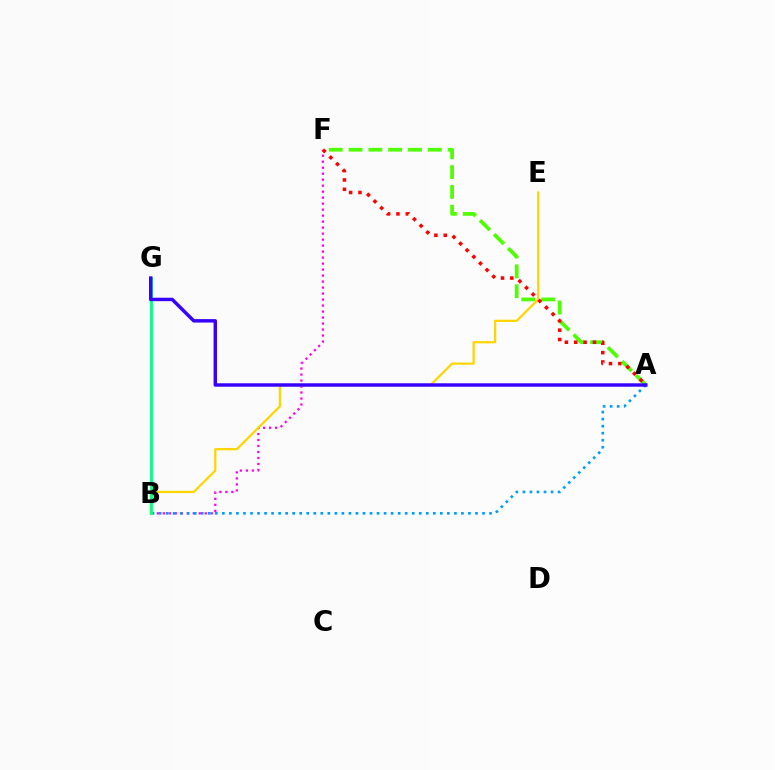{('B', 'F'): [{'color': '#ff00ed', 'line_style': 'dotted', 'thickness': 1.63}], ('A', 'F'): [{'color': '#4fff00', 'line_style': 'dashed', 'thickness': 2.69}, {'color': '#ff0000', 'line_style': 'dotted', 'thickness': 2.54}], ('B', 'E'): [{'color': '#ffd500', 'line_style': 'solid', 'thickness': 1.61}], ('A', 'B'): [{'color': '#009eff', 'line_style': 'dotted', 'thickness': 1.91}], ('B', 'G'): [{'color': '#00ff86', 'line_style': 'solid', 'thickness': 2.01}], ('A', 'G'): [{'color': '#3700ff', 'line_style': 'solid', 'thickness': 2.47}]}